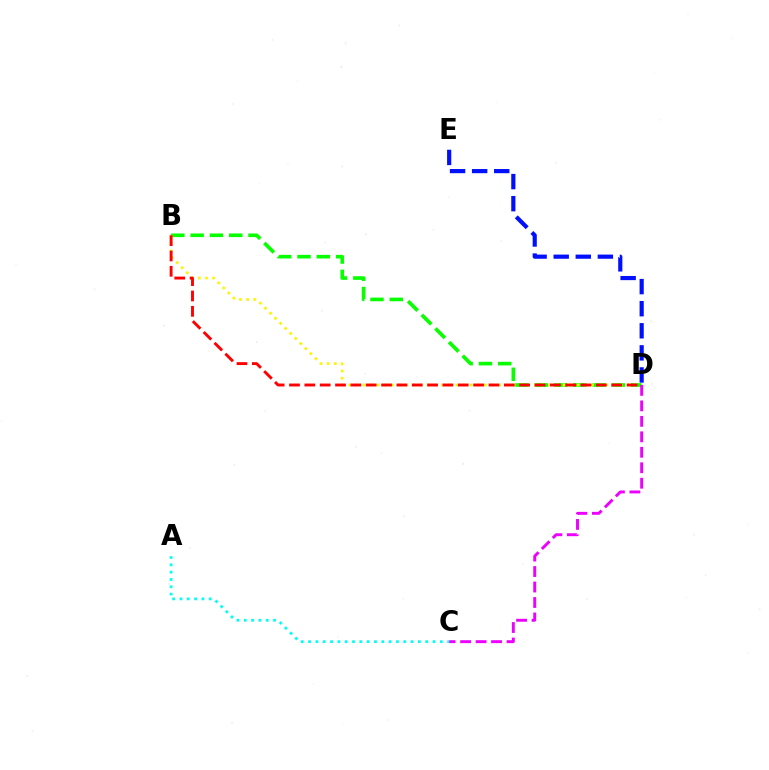{('B', 'D'): [{'color': '#08ff00', 'line_style': 'dashed', 'thickness': 2.62}, {'color': '#fcf500', 'line_style': 'dotted', 'thickness': 1.94}, {'color': '#ff0000', 'line_style': 'dashed', 'thickness': 2.08}], ('C', 'D'): [{'color': '#ee00ff', 'line_style': 'dashed', 'thickness': 2.1}], ('A', 'C'): [{'color': '#00fff6', 'line_style': 'dotted', 'thickness': 1.99}], ('D', 'E'): [{'color': '#0010ff', 'line_style': 'dashed', 'thickness': 3.0}]}